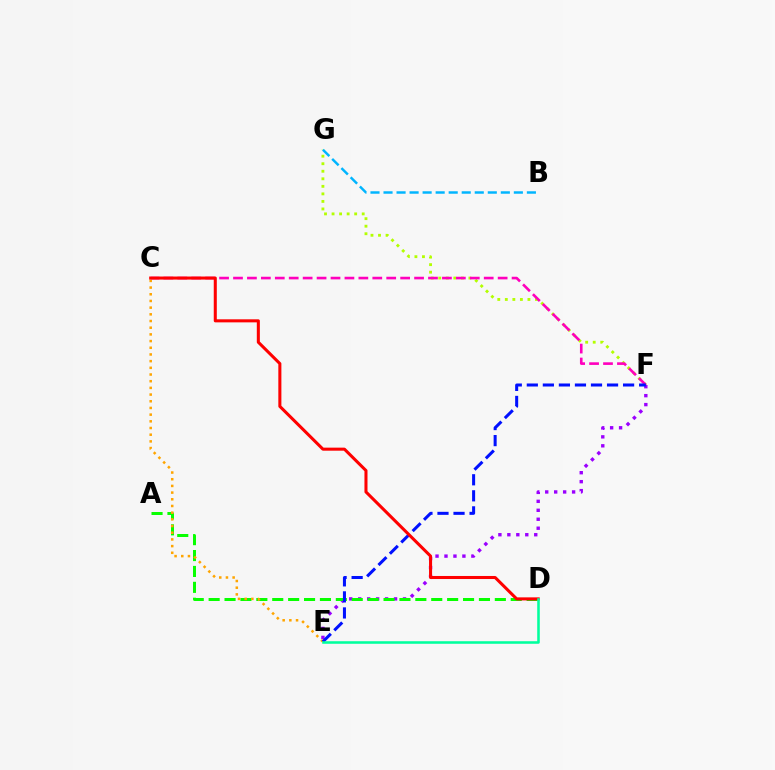{('F', 'G'): [{'color': '#b3ff00', 'line_style': 'dotted', 'thickness': 2.05}], ('C', 'F'): [{'color': '#ff00bd', 'line_style': 'dashed', 'thickness': 1.89}], ('E', 'F'): [{'color': '#9b00ff', 'line_style': 'dotted', 'thickness': 2.43}, {'color': '#0010ff', 'line_style': 'dashed', 'thickness': 2.18}], ('A', 'D'): [{'color': '#08ff00', 'line_style': 'dashed', 'thickness': 2.16}], ('C', 'E'): [{'color': '#ffa500', 'line_style': 'dotted', 'thickness': 1.82}], ('B', 'G'): [{'color': '#00b5ff', 'line_style': 'dashed', 'thickness': 1.77}], ('C', 'D'): [{'color': '#ff0000', 'line_style': 'solid', 'thickness': 2.19}], ('D', 'E'): [{'color': '#00ff9d', 'line_style': 'solid', 'thickness': 1.84}]}